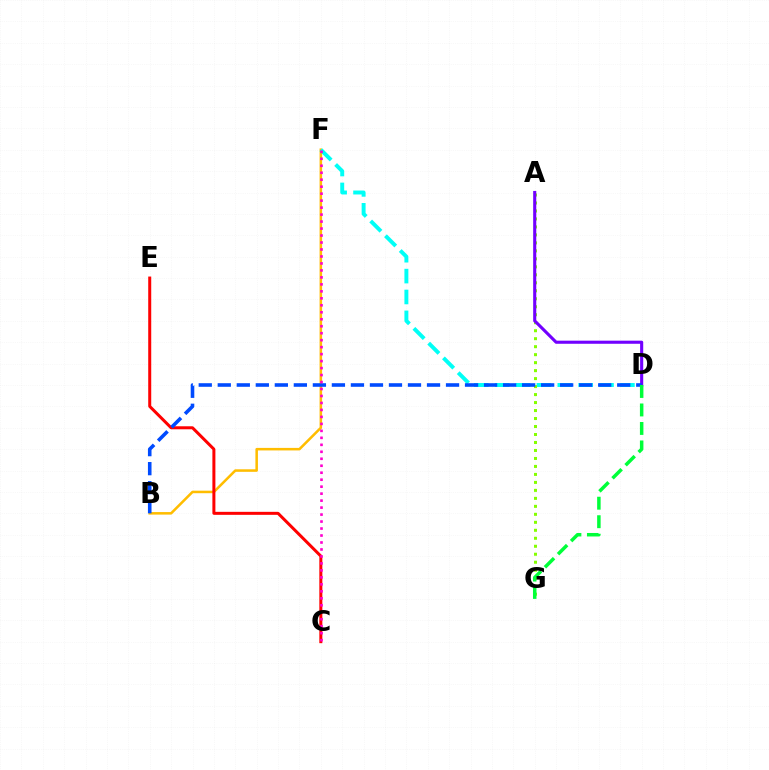{('B', 'F'): [{'color': '#ffbd00', 'line_style': 'solid', 'thickness': 1.83}], ('D', 'F'): [{'color': '#00fff6', 'line_style': 'dashed', 'thickness': 2.84}], ('C', 'E'): [{'color': '#ff0000', 'line_style': 'solid', 'thickness': 2.16}], ('A', 'G'): [{'color': '#84ff00', 'line_style': 'dotted', 'thickness': 2.17}], ('A', 'D'): [{'color': '#7200ff', 'line_style': 'solid', 'thickness': 2.23}], ('B', 'D'): [{'color': '#004bff', 'line_style': 'dashed', 'thickness': 2.58}], ('C', 'F'): [{'color': '#ff00cf', 'line_style': 'dotted', 'thickness': 1.9}], ('D', 'G'): [{'color': '#00ff39', 'line_style': 'dashed', 'thickness': 2.51}]}